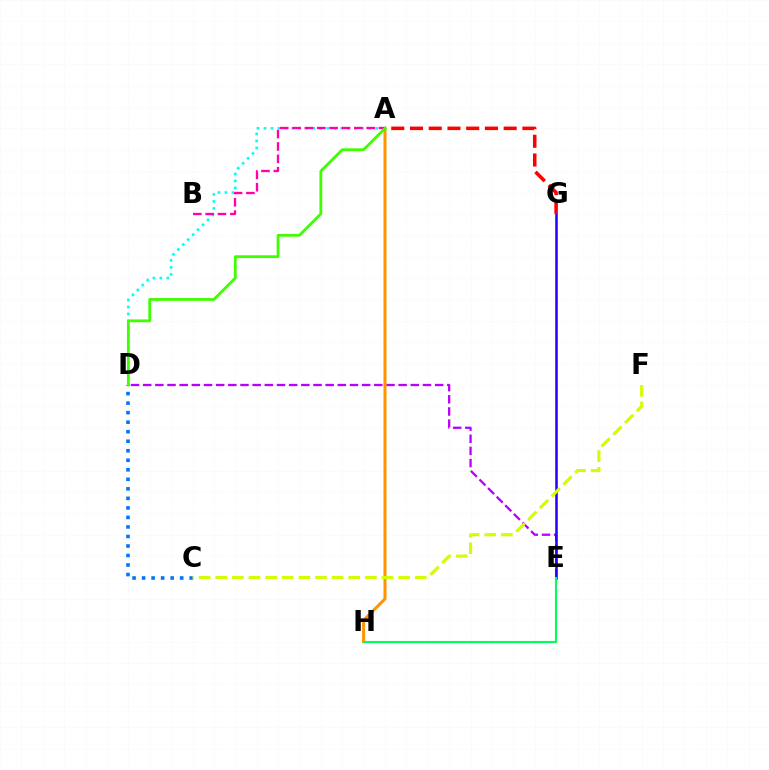{('A', 'D'): [{'color': '#00fff6', 'line_style': 'dotted', 'thickness': 1.9}, {'color': '#3dff00', 'line_style': 'solid', 'thickness': 2.01}], ('D', 'E'): [{'color': '#b900ff', 'line_style': 'dashed', 'thickness': 1.65}], ('A', 'H'): [{'color': '#ff9400', 'line_style': 'solid', 'thickness': 2.18}], ('C', 'D'): [{'color': '#0074ff', 'line_style': 'dotted', 'thickness': 2.59}], ('E', 'G'): [{'color': '#2500ff', 'line_style': 'solid', 'thickness': 1.82}], ('A', 'B'): [{'color': '#ff00ac', 'line_style': 'dashed', 'thickness': 1.68}], ('E', 'H'): [{'color': '#00ff5c', 'line_style': 'solid', 'thickness': 1.52}], ('C', 'F'): [{'color': '#d1ff00', 'line_style': 'dashed', 'thickness': 2.26}], ('A', 'G'): [{'color': '#ff0000', 'line_style': 'dashed', 'thickness': 2.55}]}